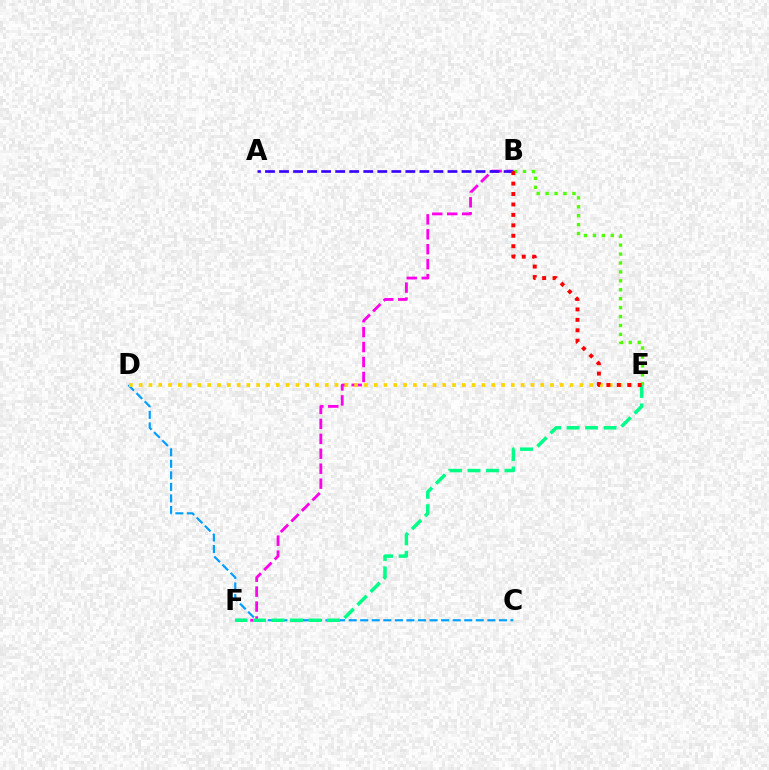{('B', 'E'): [{'color': '#4fff00', 'line_style': 'dotted', 'thickness': 2.43}, {'color': '#ff0000', 'line_style': 'dotted', 'thickness': 2.84}], ('C', 'D'): [{'color': '#009eff', 'line_style': 'dashed', 'thickness': 1.57}], ('B', 'F'): [{'color': '#ff00ed', 'line_style': 'dashed', 'thickness': 2.03}], ('E', 'F'): [{'color': '#00ff86', 'line_style': 'dashed', 'thickness': 2.51}], ('D', 'E'): [{'color': '#ffd500', 'line_style': 'dotted', 'thickness': 2.66}], ('A', 'B'): [{'color': '#3700ff', 'line_style': 'dashed', 'thickness': 1.91}]}